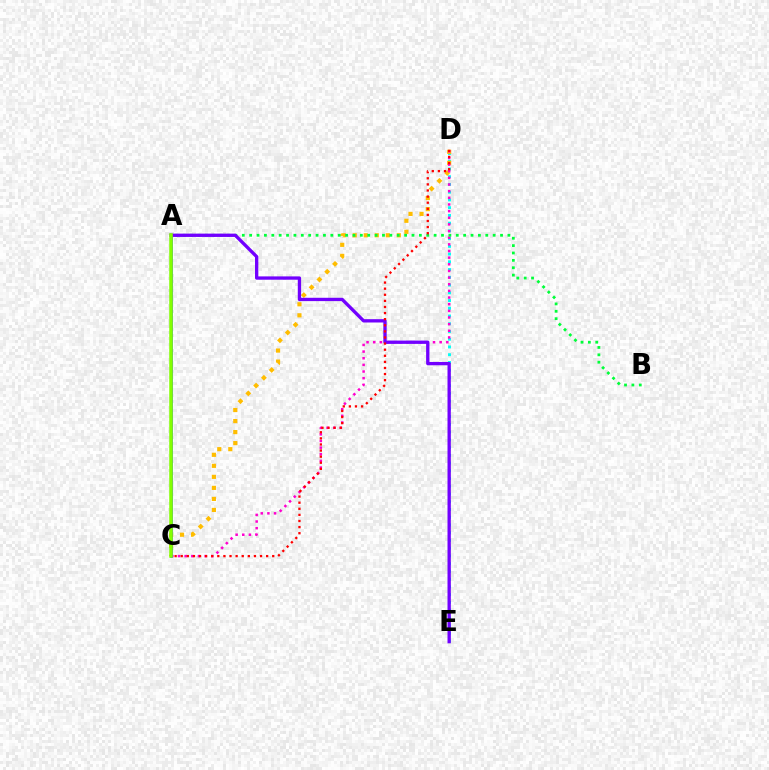{('D', 'E'): [{'color': '#00fff6', 'line_style': 'dotted', 'thickness': 2.1}], ('C', 'D'): [{'color': '#ffbd00', 'line_style': 'dotted', 'thickness': 3.0}, {'color': '#ff00cf', 'line_style': 'dotted', 'thickness': 1.81}, {'color': '#ff0000', 'line_style': 'dotted', 'thickness': 1.66}], ('A', 'B'): [{'color': '#00ff39', 'line_style': 'dotted', 'thickness': 2.0}], ('A', 'C'): [{'color': '#004bff', 'line_style': 'solid', 'thickness': 1.83}, {'color': '#84ff00', 'line_style': 'solid', 'thickness': 2.53}], ('A', 'E'): [{'color': '#7200ff', 'line_style': 'solid', 'thickness': 2.39}]}